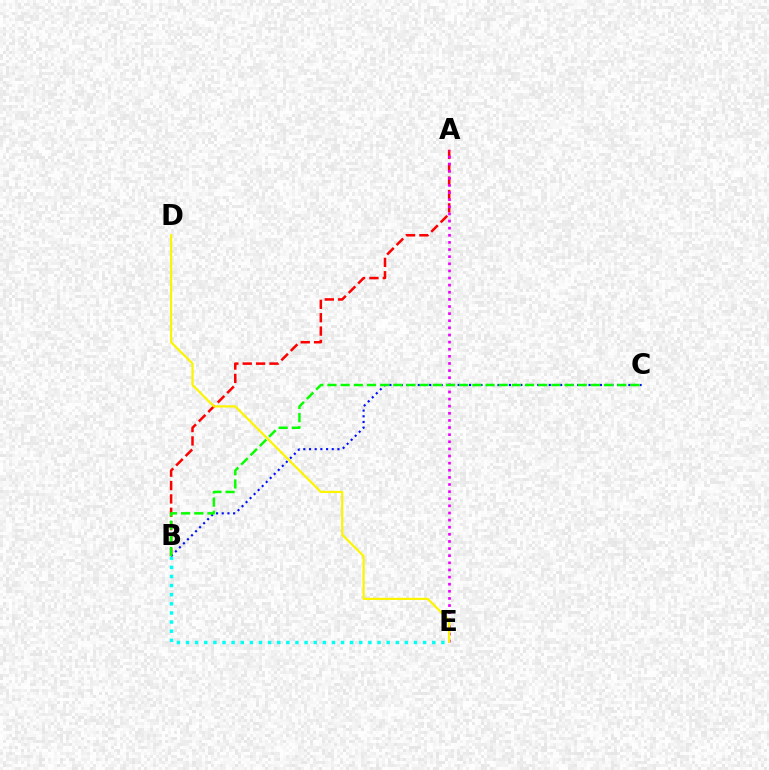{('A', 'B'): [{'color': '#ff0000', 'line_style': 'dashed', 'thickness': 1.82}], ('A', 'E'): [{'color': '#ee00ff', 'line_style': 'dotted', 'thickness': 1.93}], ('B', 'E'): [{'color': '#00fff6', 'line_style': 'dotted', 'thickness': 2.48}], ('B', 'C'): [{'color': '#0010ff', 'line_style': 'dotted', 'thickness': 1.55}, {'color': '#08ff00', 'line_style': 'dashed', 'thickness': 1.79}], ('D', 'E'): [{'color': '#fcf500', 'line_style': 'solid', 'thickness': 1.59}]}